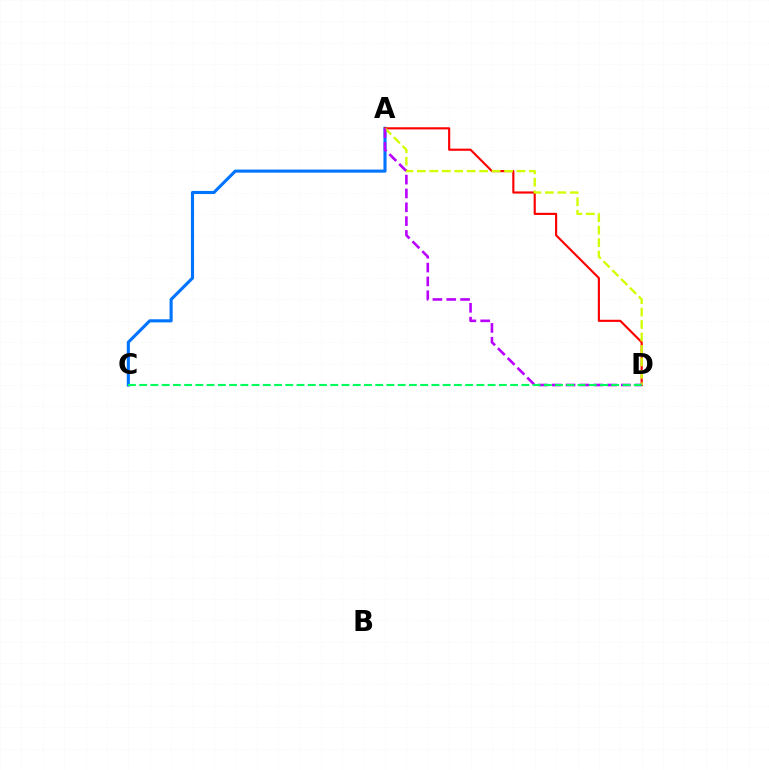{('A', 'C'): [{'color': '#0074ff', 'line_style': 'solid', 'thickness': 2.24}], ('A', 'D'): [{'color': '#ff0000', 'line_style': 'solid', 'thickness': 1.55}, {'color': '#d1ff00', 'line_style': 'dashed', 'thickness': 1.69}, {'color': '#b900ff', 'line_style': 'dashed', 'thickness': 1.88}], ('C', 'D'): [{'color': '#00ff5c', 'line_style': 'dashed', 'thickness': 1.53}]}